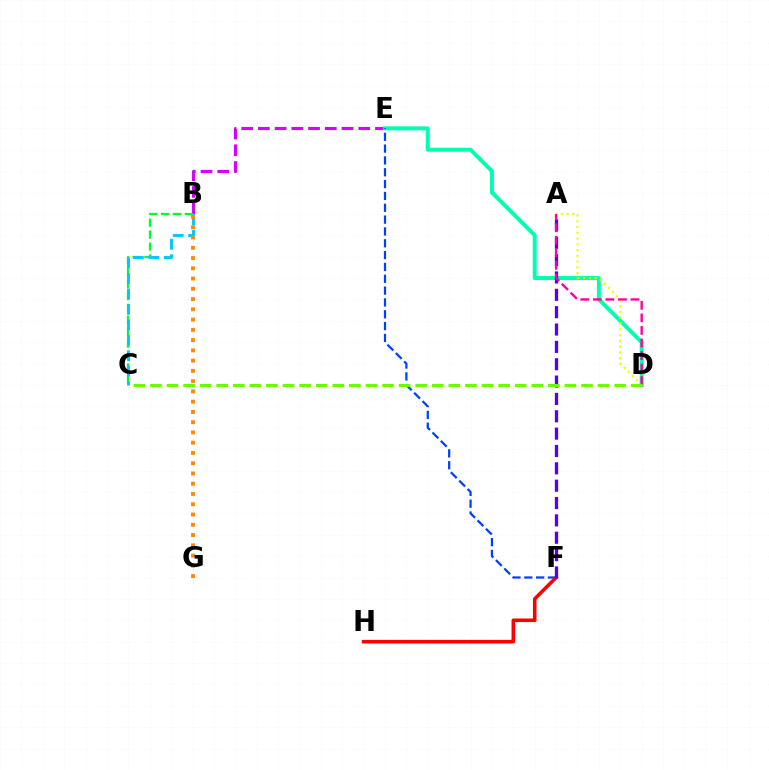{('B', 'E'): [{'color': '#d600ff', 'line_style': 'dashed', 'thickness': 2.27}], ('B', 'C'): [{'color': '#00ff27', 'line_style': 'dashed', 'thickness': 1.62}, {'color': '#00c7ff', 'line_style': 'dashed', 'thickness': 2.1}], ('D', 'E'): [{'color': '#00ffaf', 'line_style': 'solid', 'thickness': 2.85}], ('E', 'F'): [{'color': '#003fff', 'line_style': 'dashed', 'thickness': 1.61}], ('A', 'D'): [{'color': '#eeff00', 'line_style': 'dotted', 'thickness': 1.57}, {'color': '#ff00a0', 'line_style': 'dashed', 'thickness': 1.7}], ('F', 'H'): [{'color': '#ff0000', 'line_style': 'solid', 'thickness': 2.57}], ('A', 'F'): [{'color': '#4f00ff', 'line_style': 'dashed', 'thickness': 2.36}], ('B', 'G'): [{'color': '#ff8800', 'line_style': 'dotted', 'thickness': 2.79}], ('C', 'D'): [{'color': '#66ff00', 'line_style': 'dashed', 'thickness': 2.25}]}